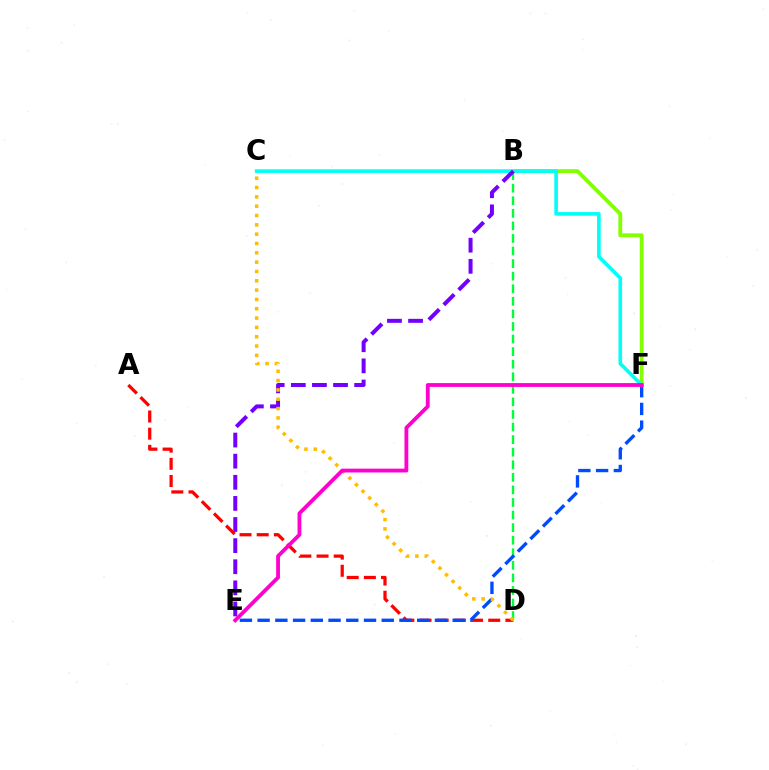{('B', 'F'): [{'color': '#84ff00', 'line_style': 'solid', 'thickness': 2.77}], ('B', 'D'): [{'color': '#00ff39', 'line_style': 'dashed', 'thickness': 1.71}], ('A', 'D'): [{'color': '#ff0000', 'line_style': 'dashed', 'thickness': 2.33}], ('E', 'F'): [{'color': '#004bff', 'line_style': 'dashed', 'thickness': 2.41}, {'color': '#ff00cf', 'line_style': 'solid', 'thickness': 2.75}], ('C', 'F'): [{'color': '#00fff6', 'line_style': 'solid', 'thickness': 2.61}], ('B', 'E'): [{'color': '#7200ff', 'line_style': 'dashed', 'thickness': 2.87}], ('C', 'D'): [{'color': '#ffbd00', 'line_style': 'dotted', 'thickness': 2.53}]}